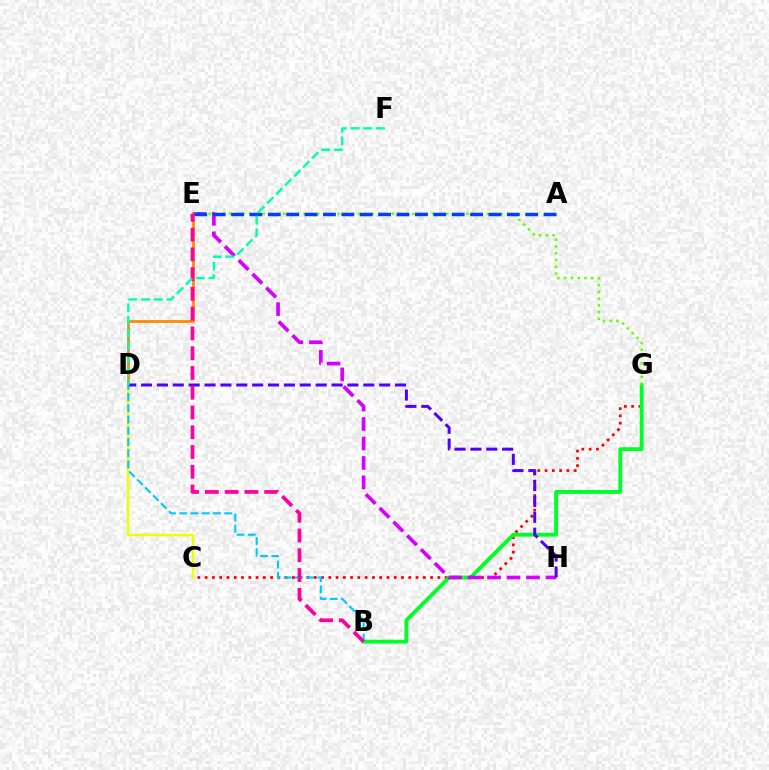{('C', 'G'): [{'color': '#ff0000', 'line_style': 'dotted', 'thickness': 1.98}], ('B', 'G'): [{'color': '#00ff27', 'line_style': 'solid', 'thickness': 2.78}], ('E', 'H'): [{'color': '#d600ff', 'line_style': 'dashed', 'thickness': 2.65}], ('E', 'G'): [{'color': '#66ff00', 'line_style': 'dotted', 'thickness': 1.84}], ('D', 'E'): [{'color': '#ff8800', 'line_style': 'solid', 'thickness': 1.99}], ('C', 'D'): [{'color': '#eeff00', 'line_style': 'solid', 'thickness': 1.77}], ('D', 'H'): [{'color': '#4f00ff', 'line_style': 'dashed', 'thickness': 2.16}], ('A', 'E'): [{'color': '#003fff', 'line_style': 'dashed', 'thickness': 2.5}], ('B', 'D'): [{'color': '#00c7ff', 'line_style': 'dashed', 'thickness': 1.53}], ('B', 'E'): [{'color': '#ff00a0', 'line_style': 'dashed', 'thickness': 2.69}], ('D', 'F'): [{'color': '#00ffaf', 'line_style': 'dashed', 'thickness': 1.73}]}